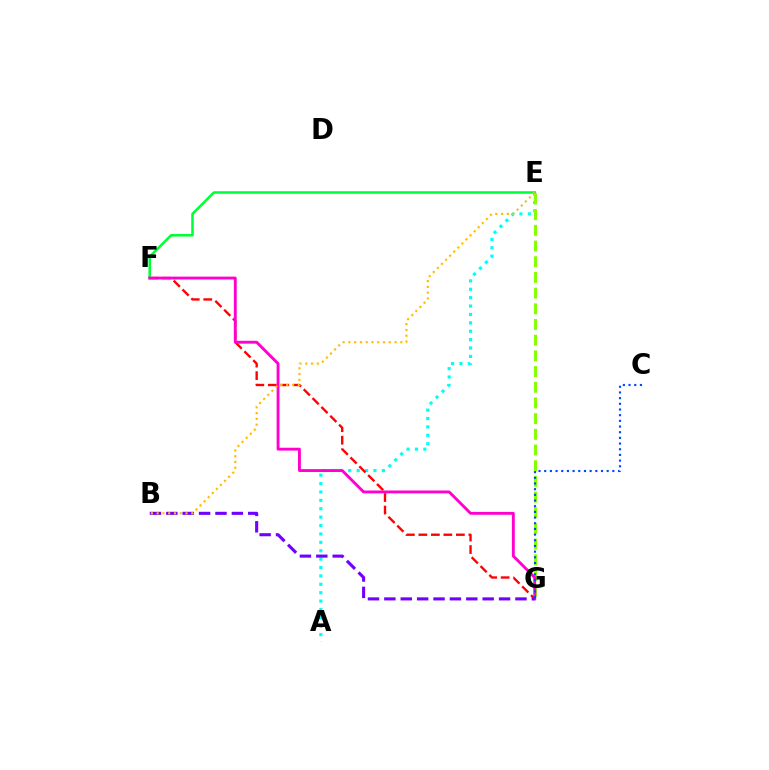{('A', 'E'): [{'color': '#00fff6', 'line_style': 'dotted', 'thickness': 2.28}], ('F', 'G'): [{'color': '#ff0000', 'line_style': 'dashed', 'thickness': 1.7}, {'color': '#ff00cf', 'line_style': 'solid', 'thickness': 2.07}], ('E', 'F'): [{'color': '#00ff39', 'line_style': 'solid', 'thickness': 1.84}], ('E', 'G'): [{'color': '#84ff00', 'line_style': 'dashed', 'thickness': 2.13}], ('C', 'G'): [{'color': '#004bff', 'line_style': 'dotted', 'thickness': 1.54}], ('B', 'G'): [{'color': '#7200ff', 'line_style': 'dashed', 'thickness': 2.23}], ('B', 'E'): [{'color': '#ffbd00', 'line_style': 'dotted', 'thickness': 1.57}]}